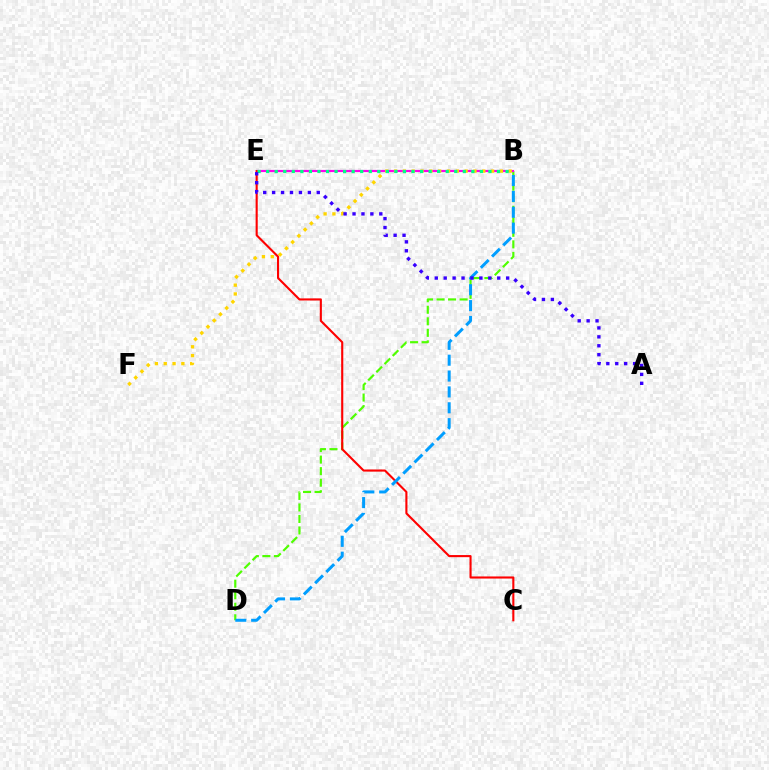{('B', 'D'): [{'color': '#4fff00', 'line_style': 'dashed', 'thickness': 1.57}, {'color': '#009eff', 'line_style': 'dashed', 'thickness': 2.16}], ('B', 'E'): [{'color': '#ff00ed', 'line_style': 'solid', 'thickness': 1.57}, {'color': '#00ff86', 'line_style': 'dotted', 'thickness': 2.32}], ('B', 'F'): [{'color': '#ffd500', 'line_style': 'dotted', 'thickness': 2.4}], ('C', 'E'): [{'color': '#ff0000', 'line_style': 'solid', 'thickness': 1.52}], ('A', 'E'): [{'color': '#3700ff', 'line_style': 'dotted', 'thickness': 2.42}]}